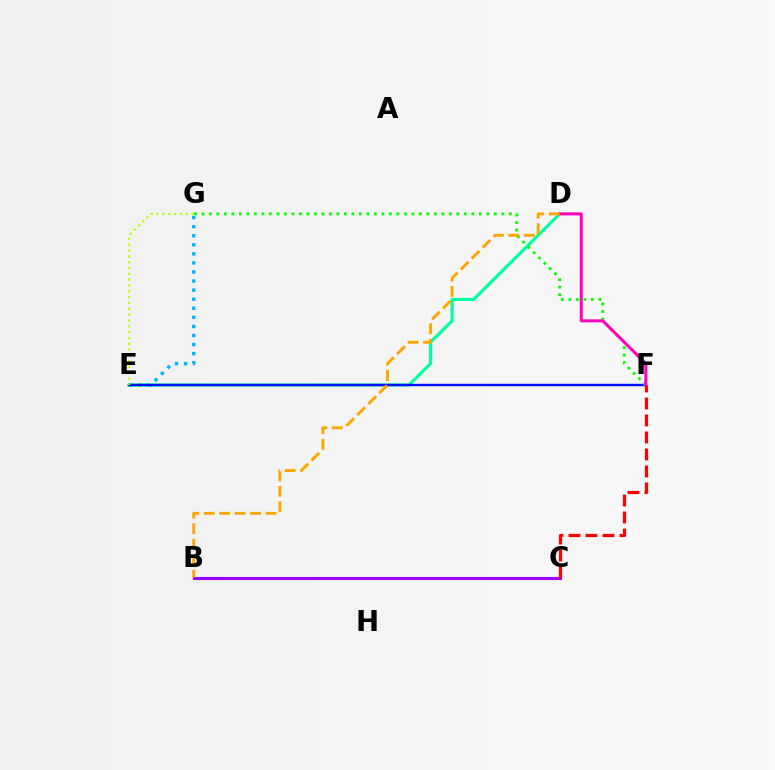{('B', 'C'): [{'color': '#9b00ff', 'line_style': 'solid', 'thickness': 2.22}], ('E', 'G'): [{'color': '#00b5ff', 'line_style': 'dotted', 'thickness': 2.47}, {'color': '#b3ff00', 'line_style': 'dotted', 'thickness': 1.59}], ('D', 'E'): [{'color': '#00ff9d', 'line_style': 'solid', 'thickness': 2.25}], ('E', 'F'): [{'color': '#0010ff', 'line_style': 'solid', 'thickness': 1.75}], ('F', 'G'): [{'color': '#08ff00', 'line_style': 'dotted', 'thickness': 2.04}], ('D', 'F'): [{'color': '#ff00bd', 'line_style': 'solid', 'thickness': 2.17}], ('B', 'D'): [{'color': '#ffa500', 'line_style': 'dashed', 'thickness': 2.1}], ('C', 'F'): [{'color': '#ff0000', 'line_style': 'dashed', 'thickness': 2.31}]}